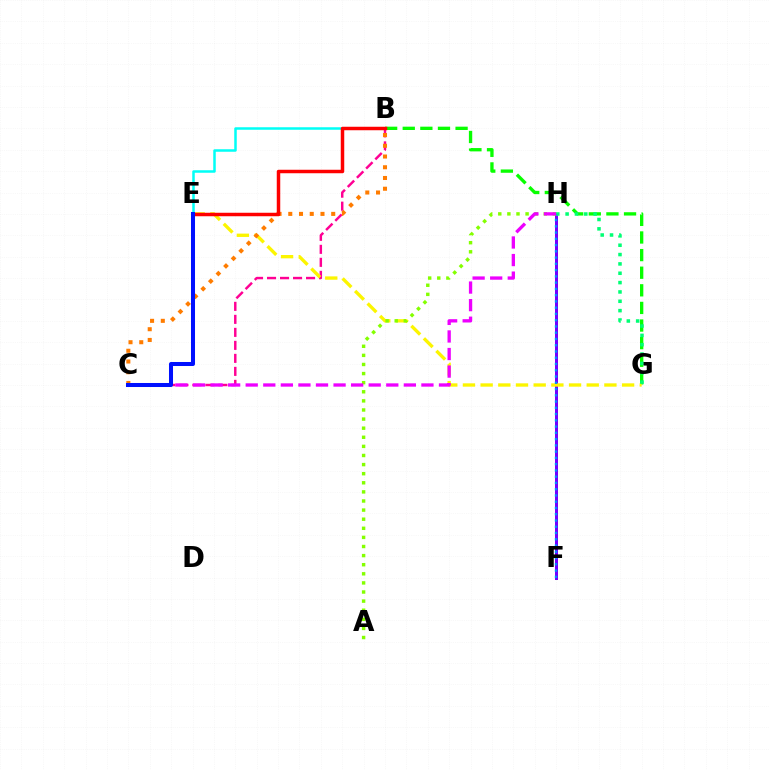{('B', 'G'): [{'color': '#08ff00', 'line_style': 'dashed', 'thickness': 2.39}], ('B', 'C'): [{'color': '#ff0094', 'line_style': 'dashed', 'thickness': 1.77}, {'color': '#ff7c00', 'line_style': 'dotted', 'thickness': 2.92}], ('F', 'H'): [{'color': '#7200ff', 'line_style': 'solid', 'thickness': 2.16}, {'color': '#008cff', 'line_style': 'dotted', 'thickness': 1.7}], ('E', 'G'): [{'color': '#fcf500', 'line_style': 'dashed', 'thickness': 2.4}], ('G', 'H'): [{'color': '#00ff74', 'line_style': 'dotted', 'thickness': 2.54}], ('B', 'E'): [{'color': '#00fff6', 'line_style': 'solid', 'thickness': 1.81}, {'color': '#ff0000', 'line_style': 'solid', 'thickness': 2.51}], ('A', 'H'): [{'color': '#84ff00', 'line_style': 'dotted', 'thickness': 2.47}], ('C', 'H'): [{'color': '#ee00ff', 'line_style': 'dashed', 'thickness': 2.39}], ('C', 'E'): [{'color': '#0010ff', 'line_style': 'solid', 'thickness': 2.9}]}